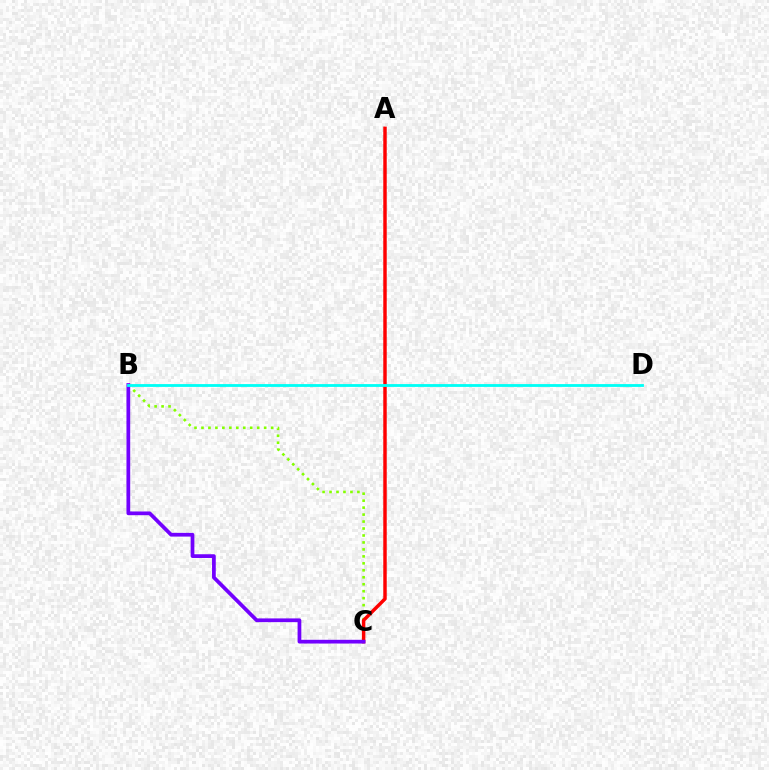{('B', 'C'): [{'color': '#84ff00', 'line_style': 'dotted', 'thickness': 1.89}, {'color': '#7200ff', 'line_style': 'solid', 'thickness': 2.69}], ('A', 'C'): [{'color': '#ff0000', 'line_style': 'solid', 'thickness': 2.49}], ('B', 'D'): [{'color': '#00fff6', 'line_style': 'solid', 'thickness': 2.03}]}